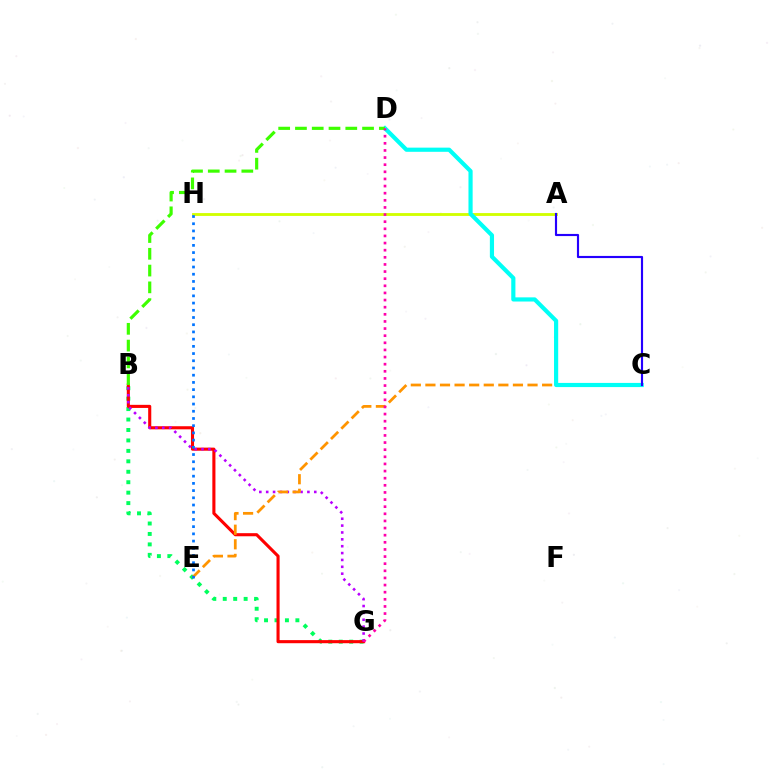{('B', 'G'): [{'color': '#00ff5c', 'line_style': 'dotted', 'thickness': 2.84}, {'color': '#ff0000', 'line_style': 'solid', 'thickness': 2.23}, {'color': '#b900ff', 'line_style': 'dotted', 'thickness': 1.87}], ('A', 'H'): [{'color': '#d1ff00', 'line_style': 'solid', 'thickness': 2.05}], ('C', 'E'): [{'color': '#ff9400', 'line_style': 'dashed', 'thickness': 1.98}], ('C', 'D'): [{'color': '#00fff6', 'line_style': 'solid', 'thickness': 3.0}], ('B', 'D'): [{'color': '#3dff00', 'line_style': 'dashed', 'thickness': 2.28}], ('E', 'H'): [{'color': '#0074ff', 'line_style': 'dotted', 'thickness': 1.96}], ('D', 'G'): [{'color': '#ff00ac', 'line_style': 'dotted', 'thickness': 1.94}], ('A', 'C'): [{'color': '#2500ff', 'line_style': 'solid', 'thickness': 1.55}]}